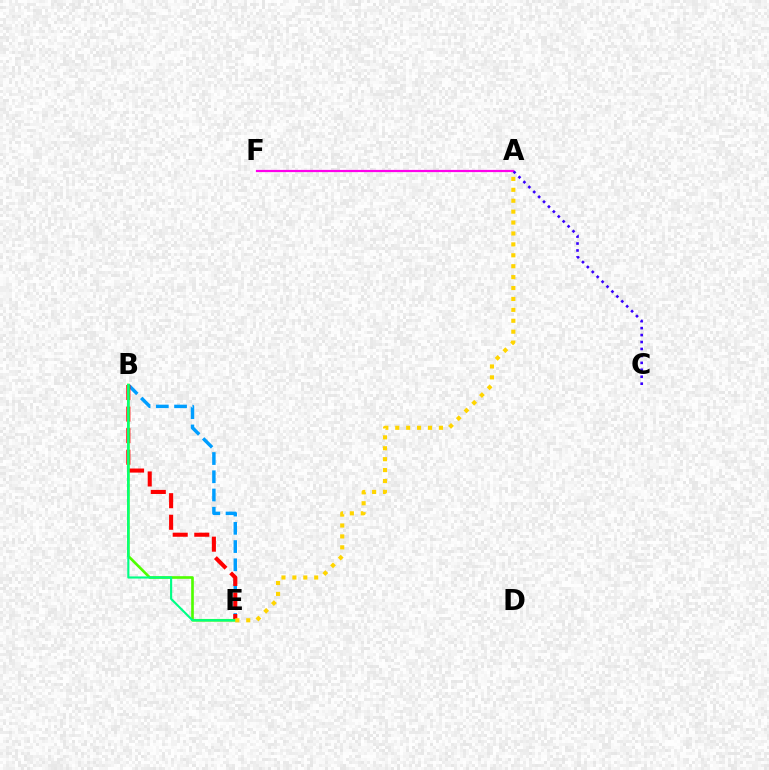{('A', 'F'): [{'color': '#ff00ed', 'line_style': 'solid', 'thickness': 1.59}], ('B', 'E'): [{'color': '#009eff', 'line_style': 'dashed', 'thickness': 2.48}, {'color': '#ff0000', 'line_style': 'dashed', 'thickness': 2.93}, {'color': '#4fff00', 'line_style': 'solid', 'thickness': 1.92}, {'color': '#00ff86', 'line_style': 'solid', 'thickness': 1.54}], ('A', 'C'): [{'color': '#3700ff', 'line_style': 'dotted', 'thickness': 1.89}], ('A', 'E'): [{'color': '#ffd500', 'line_style': 'dotted', 'thickness': 2.96}]}